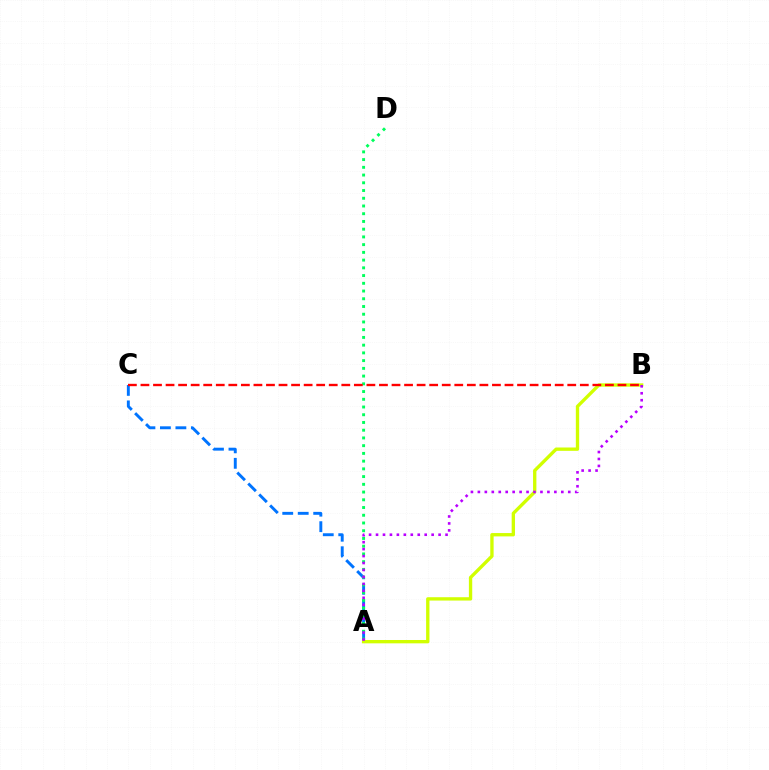{('A', 'C'): [{'color': '#0074ff', 'line_style': 'dashed', 'thickness': 2.1}], ('A', 'D'): [{'color': '#00ff5c', 'line_style': 'dotted', 'thickness': 2.1}], ('A', 'B'): [{'color': '#d1ff00', 'line_style': 'solid', 'thickness': 2.4}, {'color': '#b900ff', 'line_style': 'dotted', 'thickness': 1.89}], ('B', 'C'): [{'color': '#ff0000', 'line_style': 'dashed', 'thickness': 1.71}]}